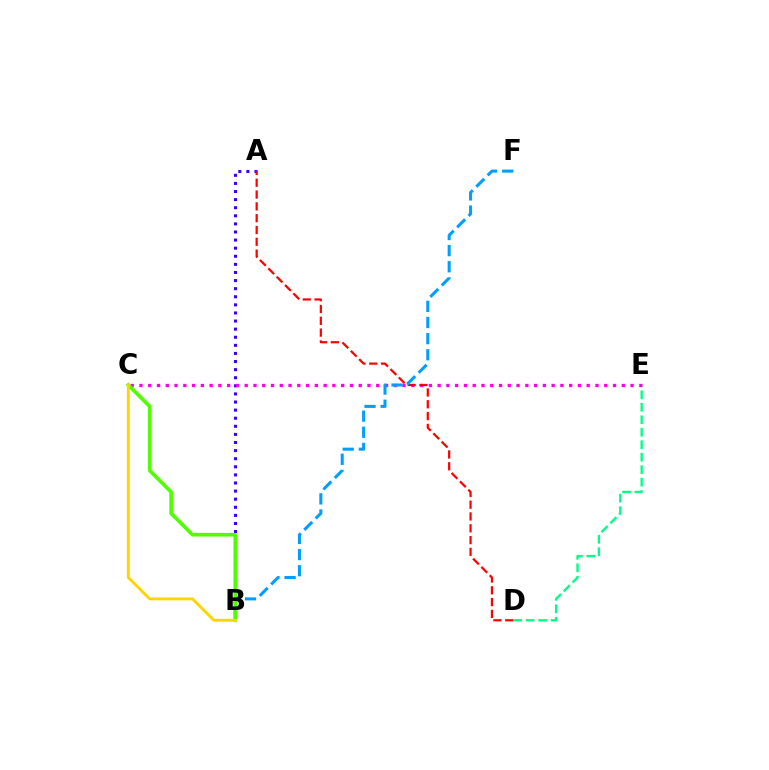{('D', 'E'): [{'color': '#00ff86', 'line_style': 'dashed', 'thickness': 1.69}], ('A', 'B'): [{'color': '#3700ff', 'line_style': 'dotted', 'thickness': 2.2}], ('C', 'E'): [{'color': '#ff00ed', 'line_style': 'dotted', 'thickness': 2.38}], ('A', 'D'): [{'color': '#ff0000', 'line_style': 'dashed', 'thickness': 1.6}], ('B', 'F'): [{'color': '#009eff', 'line_style': 'dashed', 'thickness': 2.19}], ('B', 'C'): [{'color': '#4fff00', 'line_style': 'solid', 'thickness': 2.63}, {'color': '#ffd500', 'line_style': 'solid', 'thickness': 2.08}]}